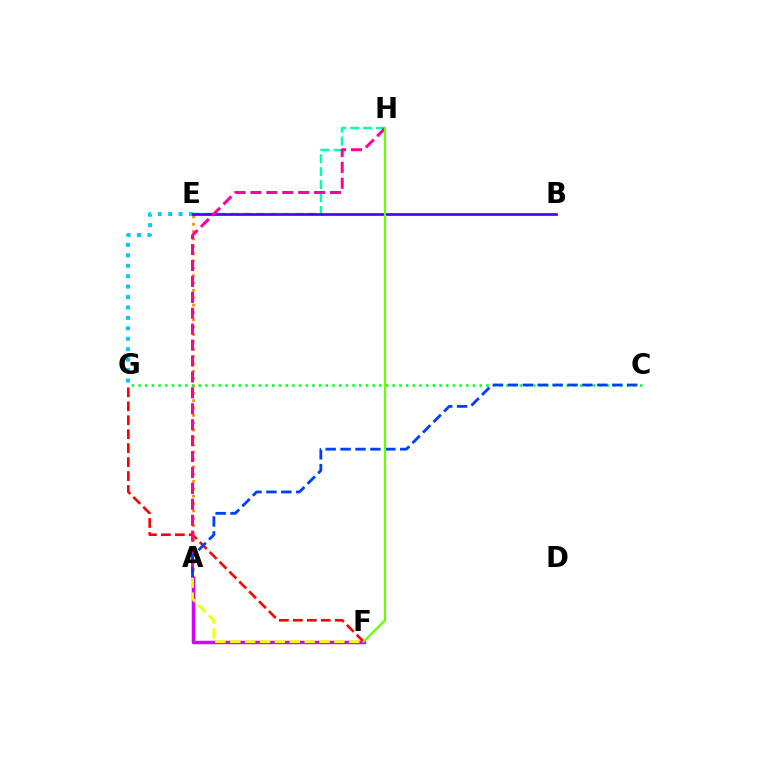{('A', 'E'): [{'color': '#ff8800', 'line_style': 'dotted', 'thickness': 2.0}], ('E', 'H'): [{'color': '#00ffaf', 'line_style': 'dashed', 'thickness': 1.75}], ('E', 'G'): [{'color': '#00c7ff', 'line_style': 'dotted', 'thickness': 2.83}], ('F', 'G'): [{'color': '#ff0000', 'line_style': 'dashed', 'thickness': 1.9}], ('A', 'F'): [{'color': '#d600ff', 'line_style': 'solid', 'thickness': 2.51}, {'color': '#eeff00', 'line_style': 'dashed', 'thickness': 2.02}], ('C', 'G'): [{'color': '#00ff27', 'line_style': 'dotted', 'thickness': 1.82}], ('B', 'E'): [{'color': '#4f00ff', 'line_style': 'solid', 'thickness': 1.96}], ('A', 'H'): [{'color': '#ff00a0', 'line_style': 'dashed', 'thickness': 2.16}], ('A', 'C'): [{'color': '#003fff', 'line_style': 'dashed', 'thickness': 2.03}], ('F', 'H'): [{'color': '#66ff00', 'line_style': 'solid', 'thickness': 1.58}]}